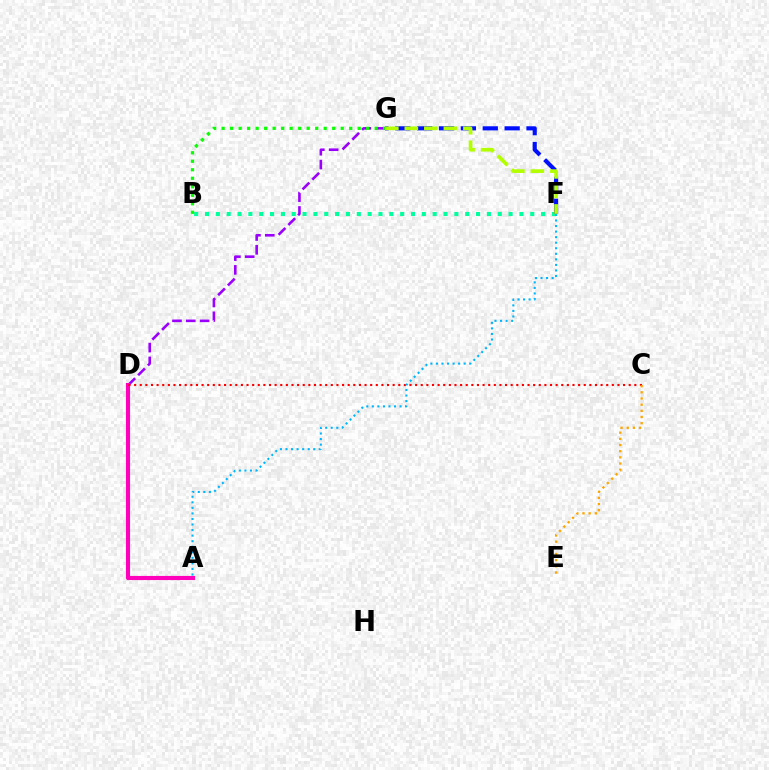{('B', 'F'): [{'color': '#00ff9d', 'line_style': 'dotted', 'thickness': 2.95}], ('D', 'G'): [{'color': '#9b00ff', 'line_style': 'dashed', 'thickness': 1.88}], ('F', 'G'): [{'color': '#0010ff', 'line_style': 'dashed', 'thickness': 2.97}, {'color': '#b3ff00', 'line_style': 'dashed', 'thickness': 2.65}], ('A', 'D'): [{'color': '#ff00bd', 'line_style': 'solid', 'thickness': 2.97}], ('C', 'D'): [{'color': '#ff0000', 'line_style': 'dotted', 'thickness': 1.53}], ('C', 'E'): [{'color': '#ffa500', 'line_style': 'dotted', 'thickness': 1.68}], ('B', 'G'): [{'color': '#08ff00', 'line_style': 'dotted', 'thickness': 2.31}], ('A', 'F'): [{'color': '#00b5ff', 'line_style': 'dotted', 'thickness': 1.51}]}